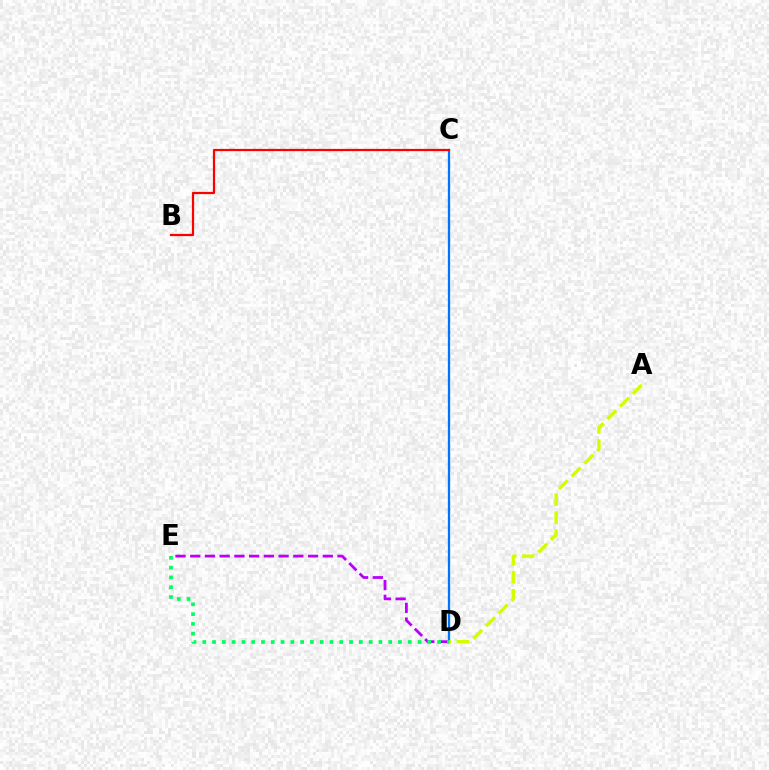{('C', 'D'): [{'color': '#0074ff', 'line_style': 'solid', 'thickness': 1.64}], ('D', 'E'): [{'color': '#b900ff', 'line_style': 'dashed', 'thickness': 2.0}, {'color': '#00ff5c', 'line_style': 'dotted', 'thickness': 2.66}], ('B', 'C'): [{'color': '#ff0000', 'line_style': 'solid', 'thickness': 1.6}], ('A', 'D'): [{'color': '#d1ff00', 'line_style': 'dashed', 'thickness': 2.44}]}